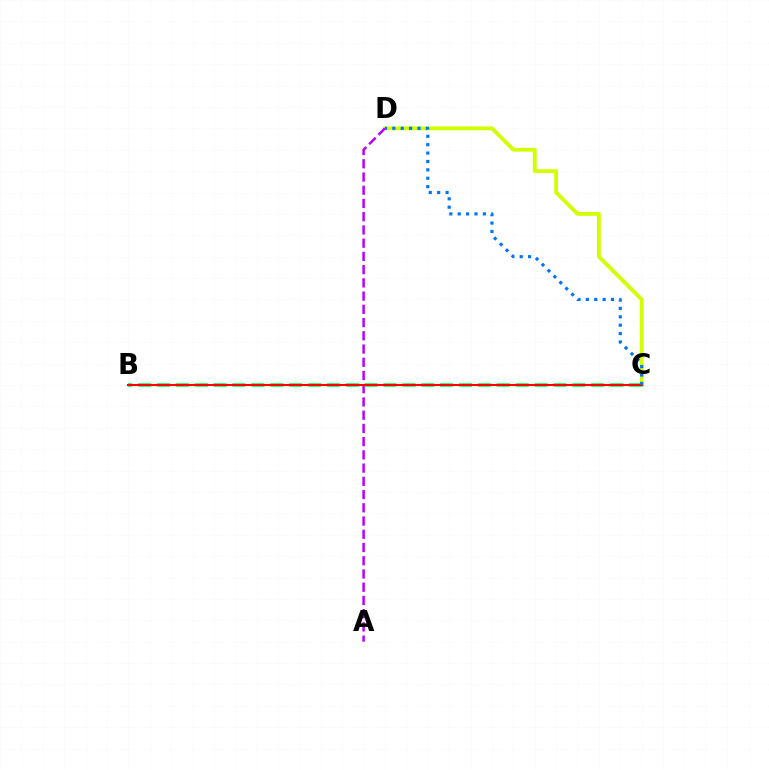{('C', 'D'): [{'color': '#d1ff00', 'line_style': 'solid', 'thickness': 2.76}, {'color': '#0074ff', 'line_style': 'dotted', 'thickness': 2.28}], ('A', 'D'): [{'color': '#b900ff', 'line_style': 'dashed', 'thickness': 1.8}], ('B', 'C'): [{'color': '#00ff5c', 'line_style': 'dashed', 'thickness': 2.56}, {'color': '#ff0000', 'line_style': 'solid', 'thickness': 1.51}]}